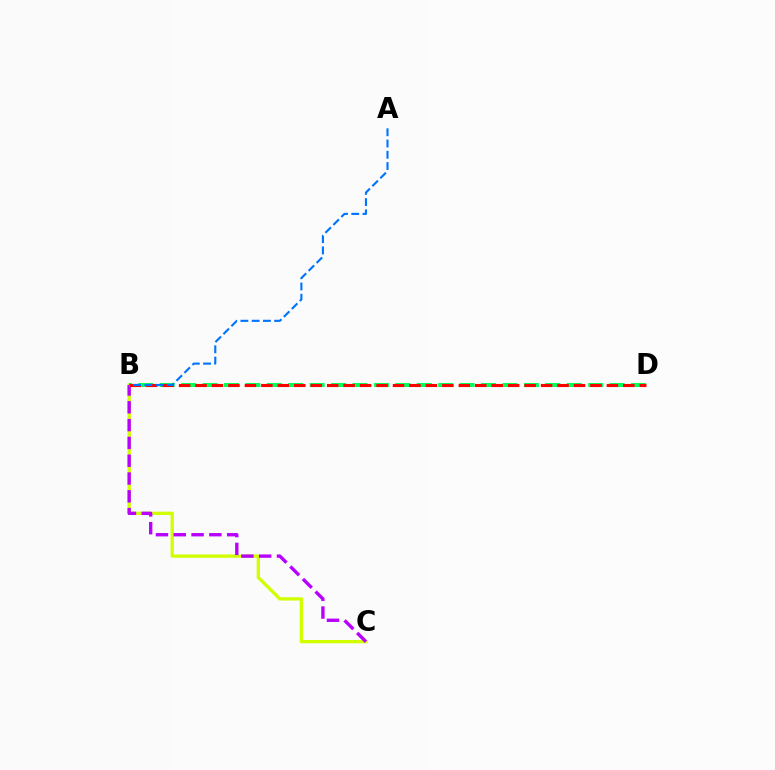{('B', 'C'): [{'color': '#d1ff00', 'line_style': 'solid', 'thickness': 2.38}, {'color': '#b900ff', 'line_style': 'dashed', 'thickness': 2.42}], ('B', 'D'): [{'color': '#00ff5c', 'line_style': 'dashed', 'thickness': 2.91}, {'color': '#ff0000', 'line_style': 'dashed', 'thickness': 2.24}], ('A', 'B'): [{'color': '#0074ff', 'line_style': 'dashed', 'thickness': 1.53}]}